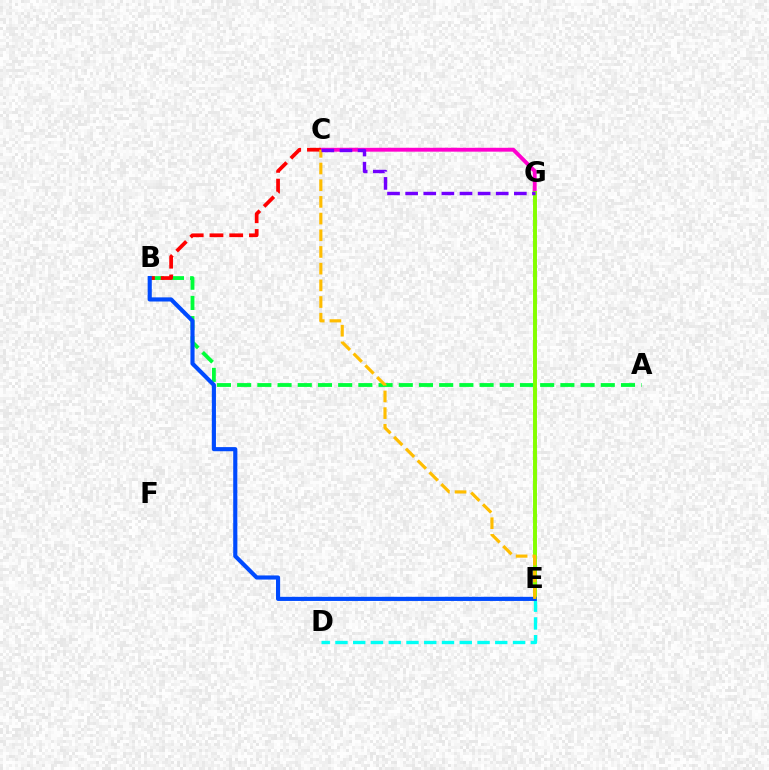{('C', 'G'): [{'color': '#ff00cf', 'line_style': 'solid', 'thickness': 2.79}, {'color': '#7200ff', 'line_style': 'dashed', 'thickness': 2.46}], ('A', 'B'): [{'color': '#00ff39', 'line_style': 'dashed', 'thickness': 2.74}], ('E', 'G'): [{'color': '#84ff00', 'line_style': 'solid', 'thickness': 2.84}], ('B', 'C'): [{'color': '#ff0000', 'line_style': 'dashed', 'thickness': 2.68}], ('D', 'E'): [{'color': '#00fff6', 'line_style': 'dashed', 'thickness': 2.41}], ('B', 'E'): [{'color': '#004bff', 'line_style': 'solid', 'thickness': 2.97}], ('C', 'E'): [{'color': '#ffbd00', 'line_style': 'dashed', 'thickness': 2.27}]}